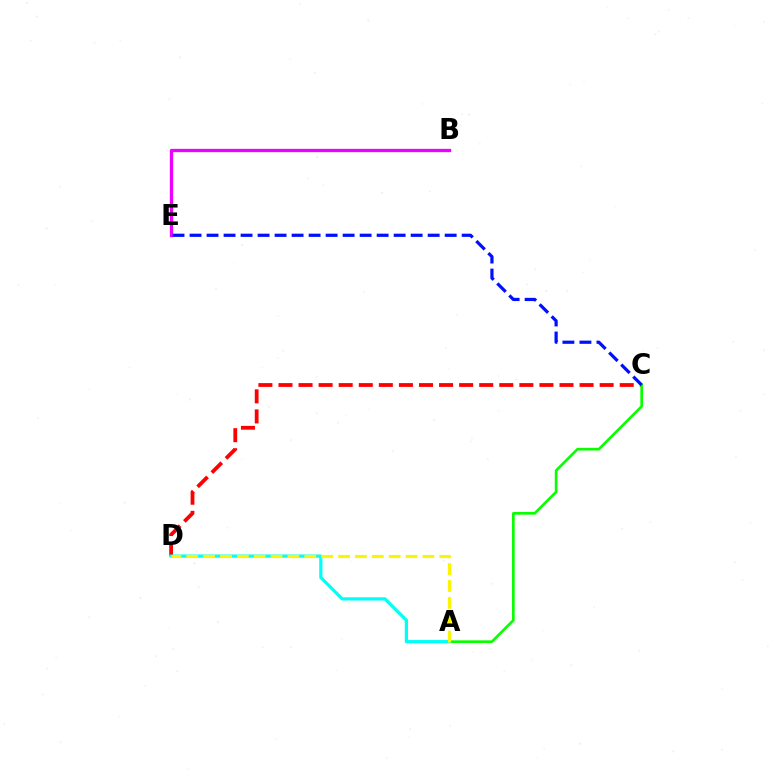{('C', 'D'): [{'color': '#ff0000', 'line_style': 'dashed', 'thickness': 2.73}], ('A', 'C'): [{'color': '#08ff00', 'line_style': 'solid', 'thickness': 1.91}], ('A', 'D'): [{'color': '#00fff6', 'line_style': 'solid', 'thickness': 2.32}, {'color': '#fcf500', 'line_style': 'dashed', 'thickness': 2.29}], ('B', 'E'): [{'color': '#ee00ff', 'line_style': 'solid', 'thickness': 2.38}], ('C', 'E'): [{'color': '#0010ff', 'line_style': 'dashed', 'thickness': 2.31}]}